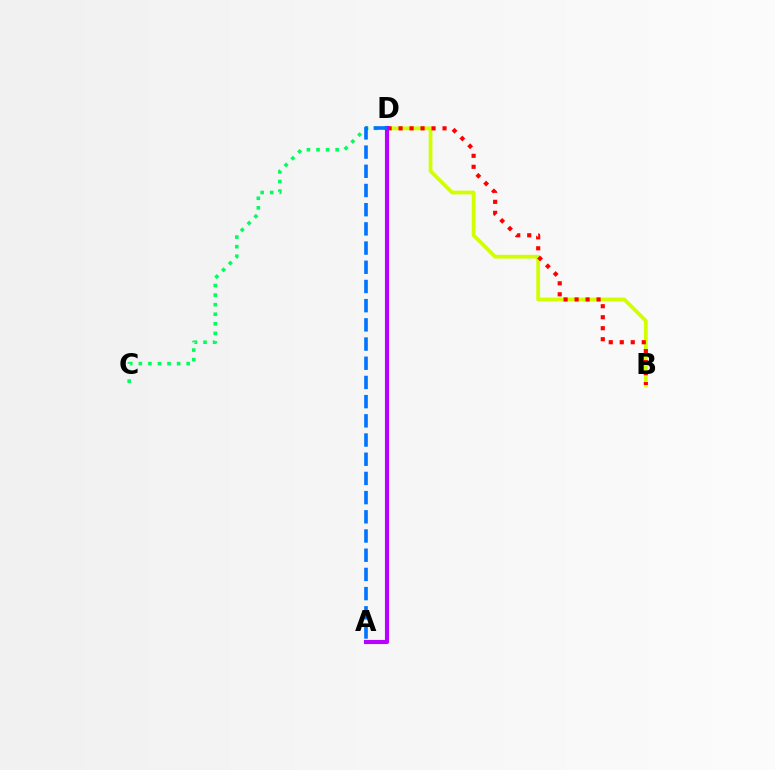{('B', 'D'): [{'color': '#d1ff00', 'line_style': 'solid', 'thickness': 2.72}, {'color': '#ff0000', 'line_style': 'dotted', 'thickness': 2.99}], ('C', 'D'): [{'color': '#00ff5c', 'line_style': 'dotted', 'thickness': 2.6}], ('A', 'D'): [{'color': '#b900ff', 'line_style': 'solid', 'thickness': 2.98}, {'color': '#0074ff', 'line_style': 'dashed', 'thickness': 2.61}]}